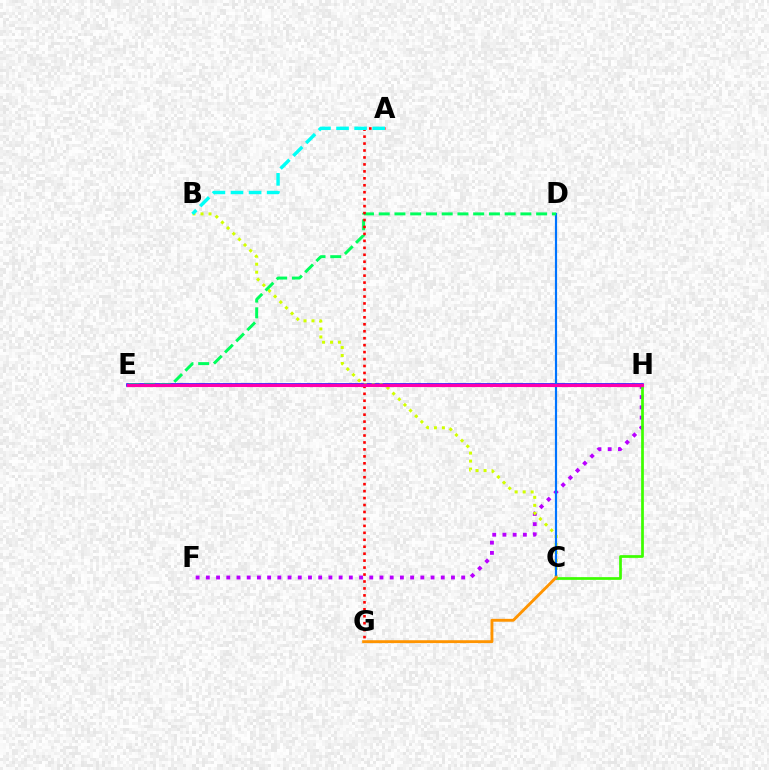{('E', 'H'): [{'color': '#2500ff', 'line_style': 'solid', 'thickness': 2.55}, {'color': '#ff00ac', 'line_style': 'solid', 'thickness': 2.25}], ('F', 'H'): [{'color': '#b900ff', 'line_style': 'dotted', 'thickness': 2.78}], ('B', 'C'): [{'color': '#d1ff00', 'line_style': 'dotted', 'thickness': 2.17}], ('C', 'H'): [{'color': '#3dff00', 'line_style': 'solid', 'thickness': 1.96}], ('C', 'D'): [{'color': '#0074ff', 'line_style': 'solid', 'thickness': 1.56}], ('D', 'E'): [{'color': '#00ff5c', 'line_style': 'dashed', 'thickness': 2.14}], ('A', 'G'): [{'color': '#ff0000', 'line_style': 'dotted', 'thickness': 1.89}], ('C', 'G'): [{'color': '#ff9400', 'line_style': 'solid', 'thickness': 2.07}], ('A', 'B'): [{'color': '#00fff6', 'line_style': 'dashed', 'thickness': 2.46}]}